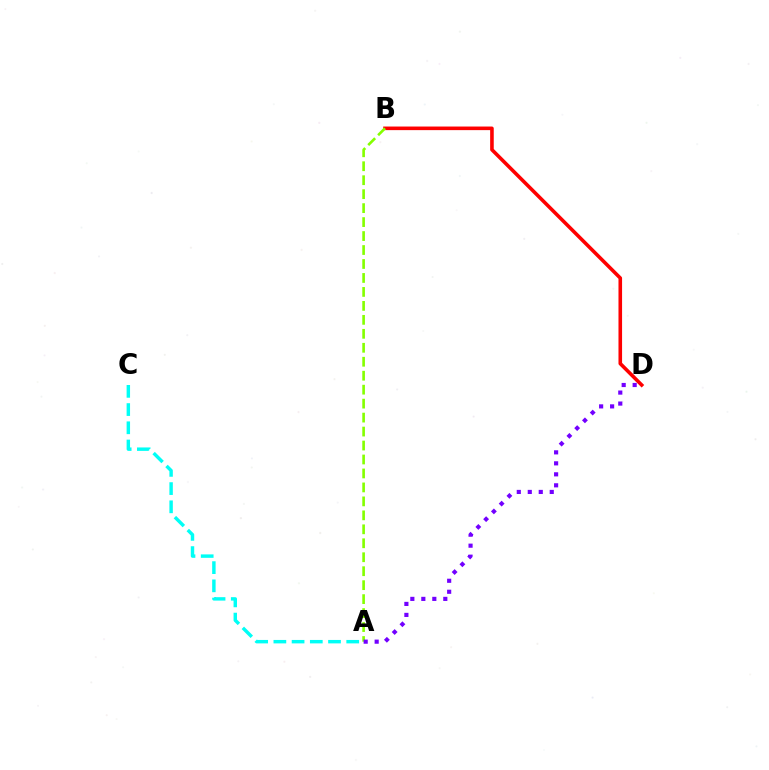{('B', 'D'): [{'color': '#ff0000', 'line_style': 'solid', 'thickness': 2.59}], ('A', 'C'): [{'color': '#00fff6', 'line_style': 'dashed', 'thickness': 2.47}], ('A', 'B'): [{'color': '#84ff00', 'line_style': 'dashed', 'thickness': 1.9}], ('A', 'D'): [{'color': '#7200ff', 'line_style': 'dotted', 'thickness': 2.99}]}